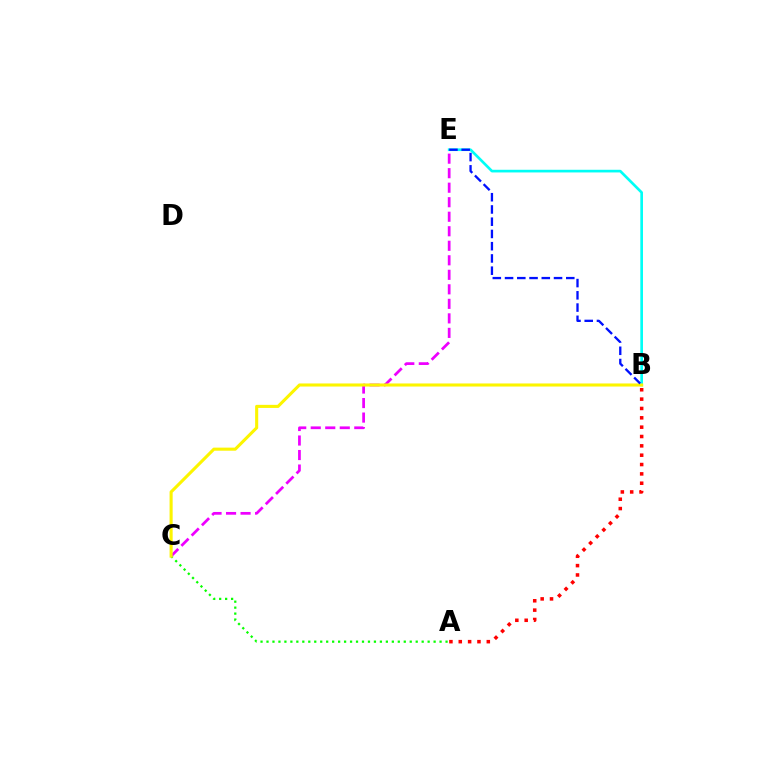{('A', 'C'): [{'color': '#08ff00', 'line_style': 'dotted', 'thickness': 1.62}], ('B', 'E'): [{'color': '#00fff6', 'line_style': 'solid', 'thickness': 1.92}, {'color': '#0010ff', 'line_style': 'dashed', 'thickness': 1.66}], ('C', 'E'): [{'color': '#ee00ff', 'line_style': 'dashed', 'thickness': 1.97}], ('A', 'B'): [{'color': '#ff0000', 'line_style': 'dotted', 'thickness': 2.54}], ('B', 'C'): [{'color': '#fcf500', 'line_style': 'solid', 'thickness': 2.22}]}